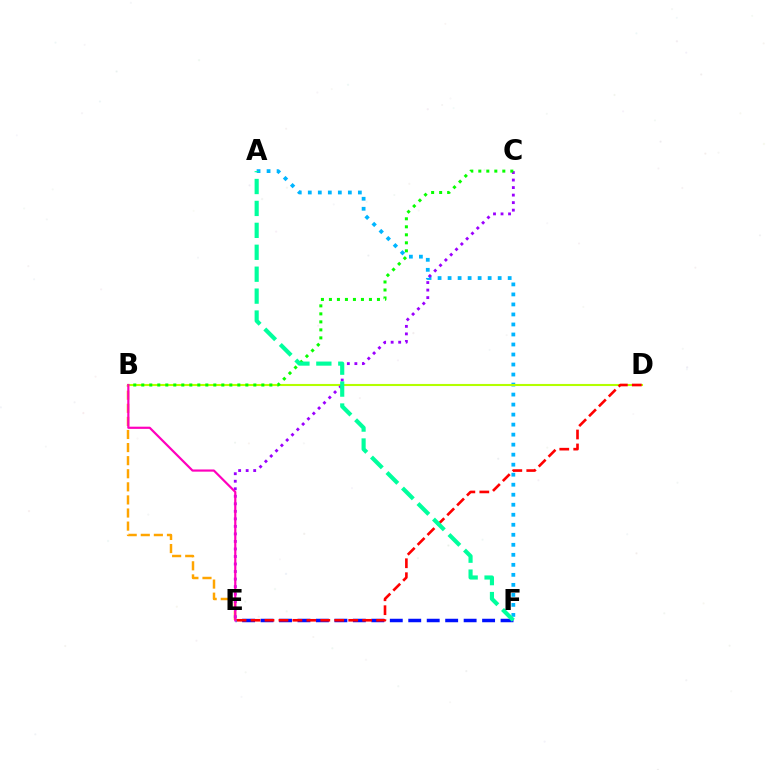{('B', 'E'): [{'color': '#ffa500', 'line_style': 'dashed', 'thickness': 1.78}, {'color': '#ff00bd', 'line_style': 'solid', 'thickness': 1.58}], ('A', 'F'): [{'color': '#00b5ff', 'line_style': 'dotted', 'thickness': 2.72}, {'color': '#00ff9d', 'line_style': 'dashed', 'thickness': 2.98}], ('E', 'F'): [{'color': '#0010ff', 'line_style': 'dashed', 'thickness': 2.51}], ('B', 'D'): [{'color': '#b3ff00', 'line_style': 'solid', 'thickness': 1.51}], ('C', 'E'): [{'color': '#9b00ff', 'line_style': 'dotted', 'thickness': 2.04}], ('D', 'E'): [{'color': '#ff0000', 'line_style': 'dashed', 'thickness': 1.9}], ('B', 'C'): [{'color': '#08ff00', 'line_style': 'dotted', 'thickness': 2.17}]}